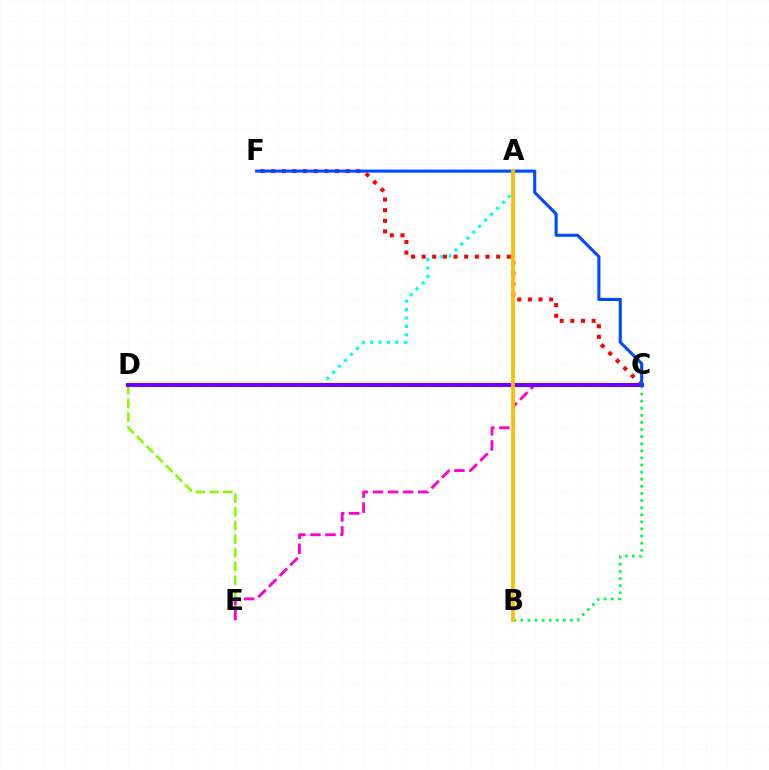{('D', 'E'): [{'color': '#84ff00', 'line_style': 'dashed', 'thickness': 1.86}], ('A', 'D'): [{'color': '#00fff6', 'line_style': 'dotted', 'thickness': 2.29}], ('B', 'C'): [{'color': '#00ff39', 'line_style': 'dotted', 'thickness': 1.93}], ('C', 'E'): [{'color': '#ff00cf', 'line_style': 'dashed', 'thickness': 2.04}], ('C', 'F'): [{'color': '#ff0000', 'line_style': 'dotted', 'thickness': 2.89}, {'color': '#004bff', 'line_style': 'solid', 'thickness': 2.22}], ('C', 'D'): [{'color': '#7200ff', 'line_style': 'solid', 'thickness': 2.91}], ('A', 'B'): [{'color': '#ffbd00', 'line_style': 'solid', 'thickness': 2.68}]}